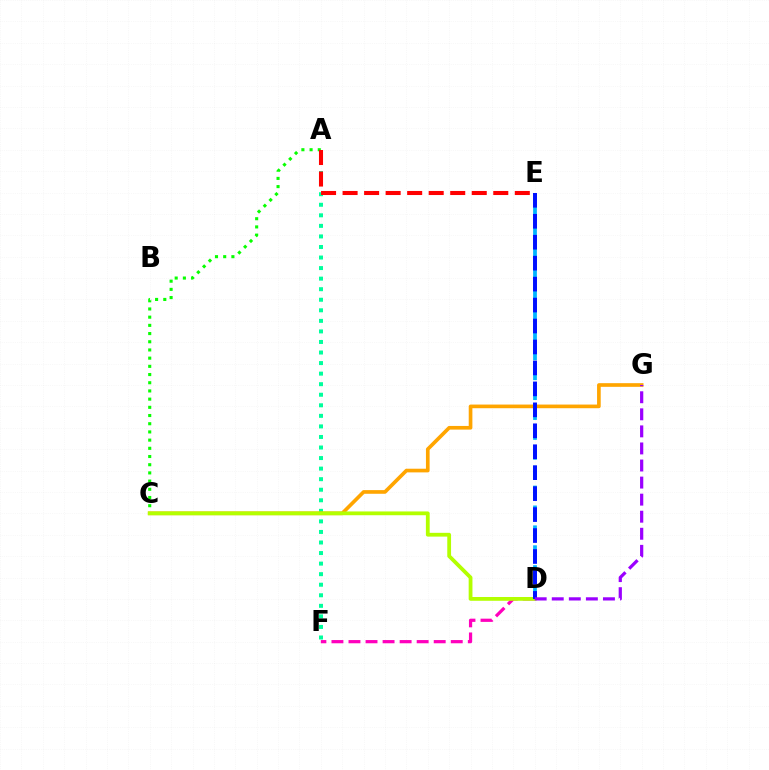{('A', 'F'): [{'color': '#00ff9d', 'line_style': 'dotted', 'thickness': 2.87}], ('A', 'C'): [{'color': '#08ff00', 'line_style': 'dotted', 'thickness': 2.23}], ('D', 'E'): [{'color': '#00b5ff', 'line_style': 'dashed', 'thickness': 2.7}, {'color': '#0010ff', 'line_style': 'dashed', 'thickness': 2.85}], ('D', 'F'): [{'color': '#ff00bd', 'line_style': 'dashed', 'thickness': 2.32}], ('C', 'G'): [{'color': '#ffa500', 'line_style': 'solid', 'thickness': 2.64}], ('A', 'E'): [{'color': '#ff0000', 'line_style': 'dashed', 'thickness': 2.92}], ('C', 'D'): [{'color': '#b3ff00', 'line_style': 'solid', 'thickness': 2.73}], ('D', 'G'): [{'color': '#9b00ff', 'line_style': 'dashed', 'thickness': 2.32}]}